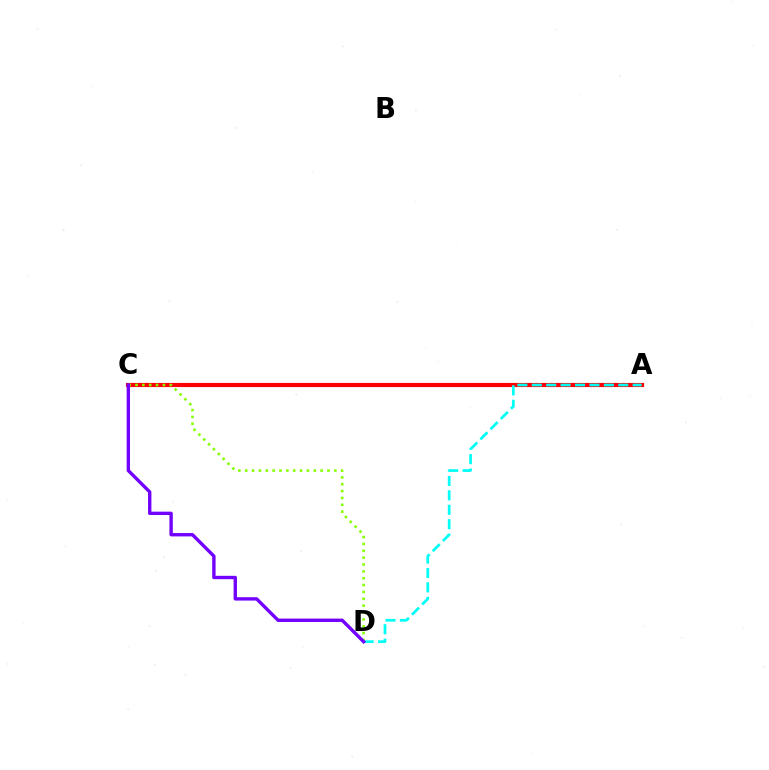{('A', 'C'): [{'color': '#ff0000', 'line_style': 'solid', 'thickness': 2.99}], ('A', 'D'): [{'color': '#00fff6', 'line_style': 'dashed', 'thickness': 1.96}], ('C', 'D'): [{'color': '#84ff00', 'line_style': 'dotted', 'thickness': 1.86}, {'color': '#7200ff', 'line_style': 'solid', 'thickness': 2.42}]}